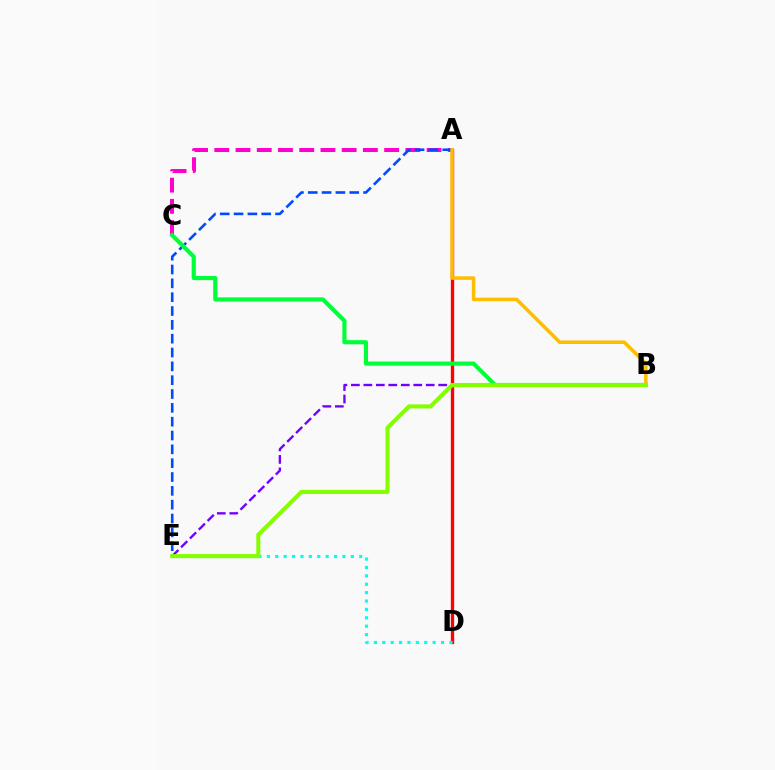{('A', 'D'): [{'color': '#ff0000', 'line_style': 'solid', 'thickness': 2.41}], ('A', 'C'): [{'color': '#ff00cf', 'line_style': 'dashed', 'thickness': 2.88}], ('D', 'E'): [{'color': '#00fff6', 'line_style': 'dotted', 'thickness': 2.28}], ('A', 'E'): [{'color': '#004bff', 'line_style': 'dashed', 'thickness': 1.88}], ('A', 'B'): [{'color': '#ffbd00', 'line_style': 'solid', 'thickness': 2.55}], ('B', 'C'): [{'color': '#00ff39', 'line_style': 'solid', 'thickness': 2.99}], ('B', 'E'): [{'color': '#7200ff', 'line_style': 'dashed', 'thickness': 1.69}, {'color': '#84ff00', 'line_style': 'solid', 'thickness': 2.93}]}